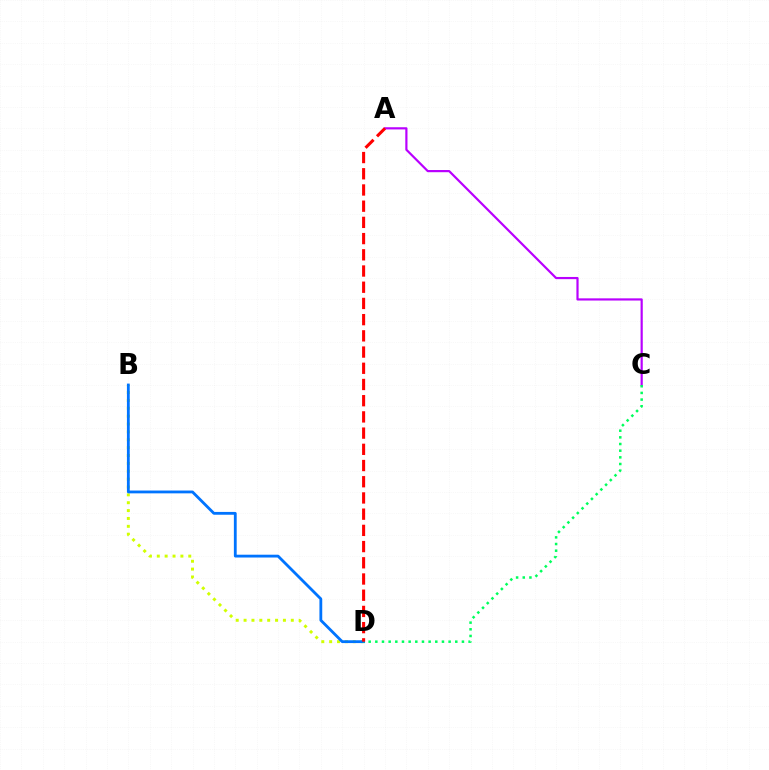{('A', 'C'): [{'color': '#b900ff', 'line_style': 'solid', 'thickness': 1.58}], ('B', 'D'): [{'color': '#d1ff00', 'line_style': 'dotted', 'thickness': 2.14}, {'color': '#0074ff', 'line_style': 'solid', 'thickness': 2.03}], ('C', 'D'): [{'color': '#00ff5c', 'line_style': 'dotted', 'thickness': 1.81}], ('A', 'D'): [{'color': '#ff0000', 'line_style': 'dashed', 'thickness': 2.2}]}